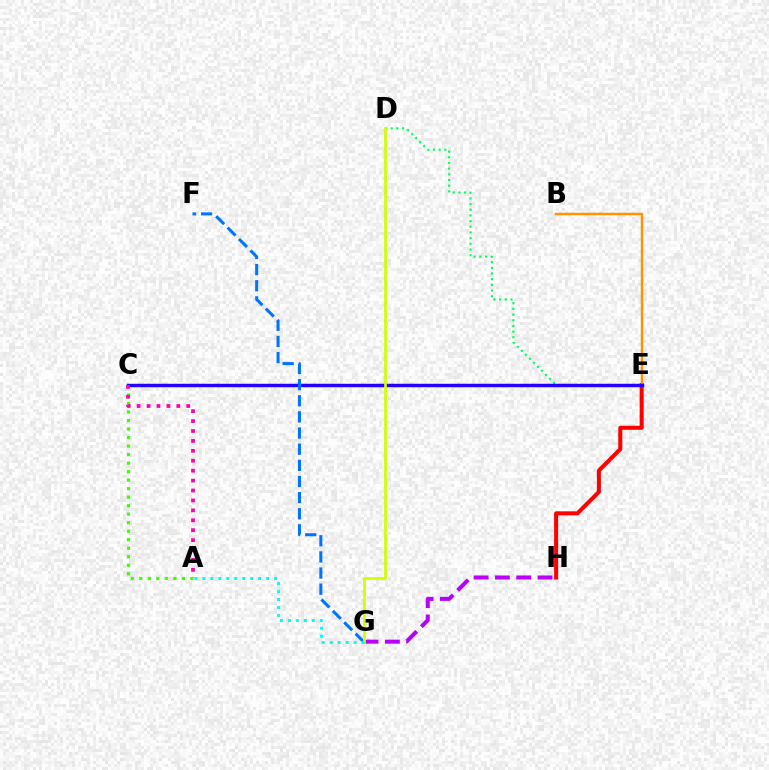{('D', 'E'): [{'color': '#00ff5c', 'line_style': 'dotted', 'thickness': 1.54}], ('E', 'H'): [{'color': '#ff0000', 'line_style': 'solid', 'thickness': 2.9}], ('B', 'E'): [{'color': '#ff9400', 'line_style': 'solid', 'thickness': 1.78}], ('A', 'C'): [{'color': '#3dff00', 'line_style': 'dotted', 'thickness': 2.31}, {'color': '#ff00ac', 'line_style': 'dotted', 'thickness': 2.7}], ('C', 'E'): [{'color': '#2500ff', 'line_style': 'solid', 'thickness': 2.5}], ('F', 'G'): [{'color': '#0074ff', 'line_style': 'dashed', 'thickness': 2.19}], ('G', 'H'): [{'color': '#b900ff', 'line_style': 'dashed', 'thickness': 2.89}], ('D', 'G'): [{'color': '#d1ff00', 'line_style': 'solid', 'thickness': 1.95}], ('A', 'G'): [{'color': '#00fff6', 'line_style': 'dotted', 'thickness': 2.17}]}